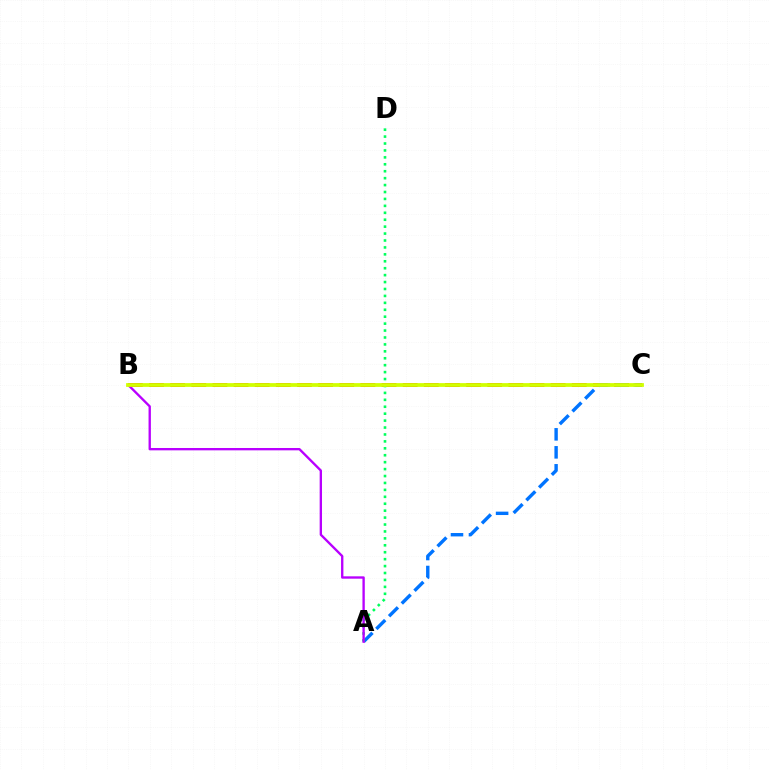{('B', 'C'): [{'color': '#ff0000', 'line_style': 'dashed', 'thickness': 2.87}, {'color': '#d1ff00', 'line_style': 'solid', 'thickness': 2.72}], ('A', 'C'): [{'color': '#0074ff', 'line_style': 'dashed', 'thickness': 2.44}], ('A', 'D'): [{'color': '#00ff5c', 'line_style': 'dotted', 'thickness': 1.88}], ('A', 'B'): [{'color': '#b900ff', 'line_style': 'solid', 'thickness': 1.69}]}